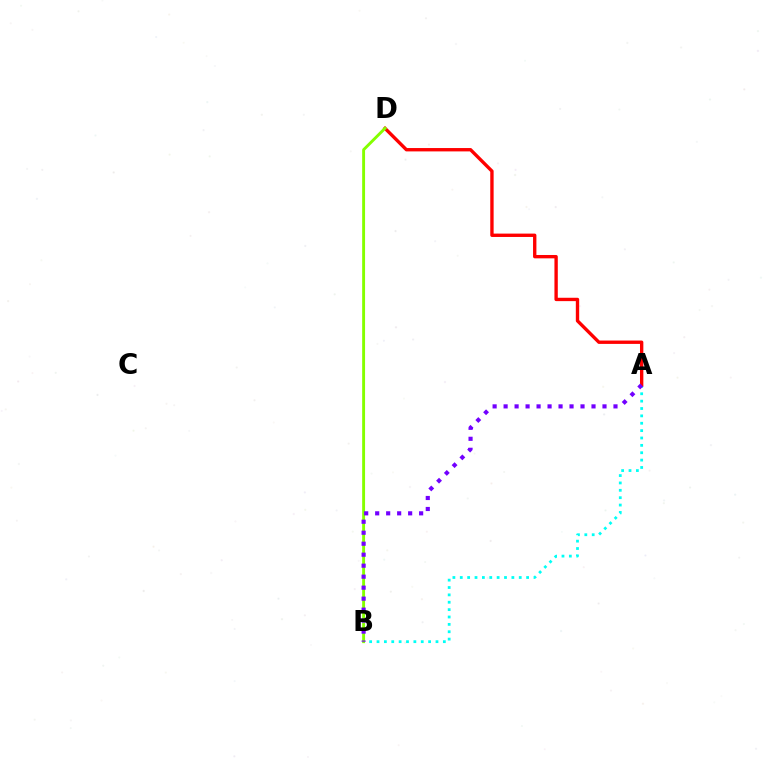{('A', 'B'): [{'color': '#00fff6', 'line_style': 'dotted', 'thickness': 2.0}, {'color': '#7200ff', 'line_style': 'dotted', 'thickness': 2.99}], ('A', 'D'): [{'color': '#ff0000', 'line_style': 'solid', 'thickness': 2.42}], ('B', 'D'): [{'color': '#84ff00', 'line_style': 'solid', 'thickness': 2.08}]}